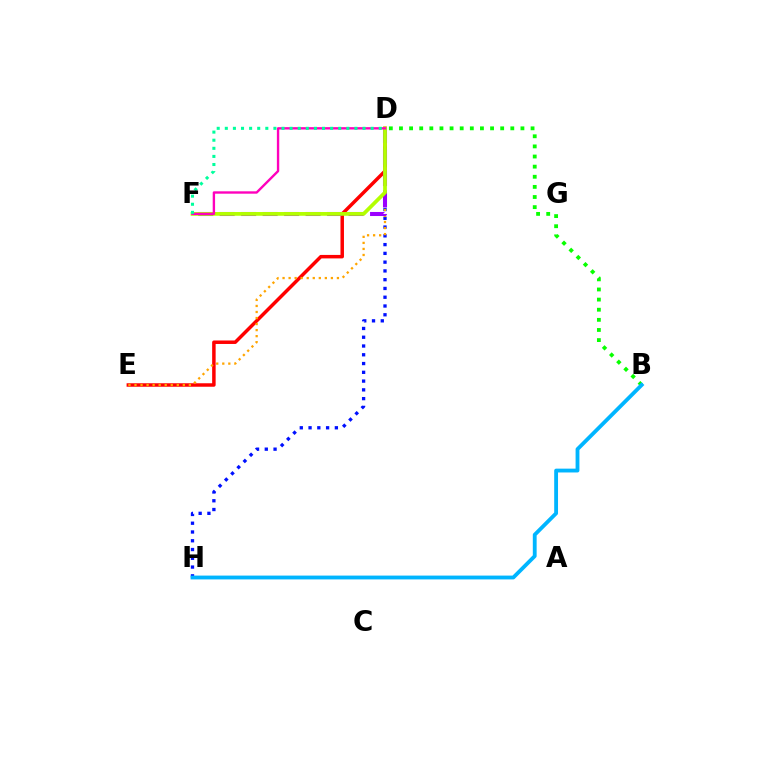{('D', 'H'): [{'color': '#0010ff', 'line_style': 'dotted', 'thickness': 2.38}], ('D', 'E'): [{'color': '#ff0000', 'line_style': 'solid', 'thickness': 2.51}, {'color': '#ffa500', 'line_style': 'dotted', 'thickness': 1.64}], ('B', 'D'): [{'color': '#08ff00', 'line_style': 'dotted', 'thickness': 2.75}], ('B', 'H'): [{'color': '#00b5ff', 'line_style': 'solid', 'thickness': 2.76}], ('D', 'F'): [{'color': '#9b00ff', 'line_style': 'dashed', 'thickness': 2.92}, {'color': '#b3ff00', 'line_style': 'solid', 'thickness': 2.69}, {'color': '#ff00bd', 'line_style': 'solid', 'thickness': 1.71}, {'color': '#00ff9d', 'line_style': 'dotted', 'thickness': 2.2}]}